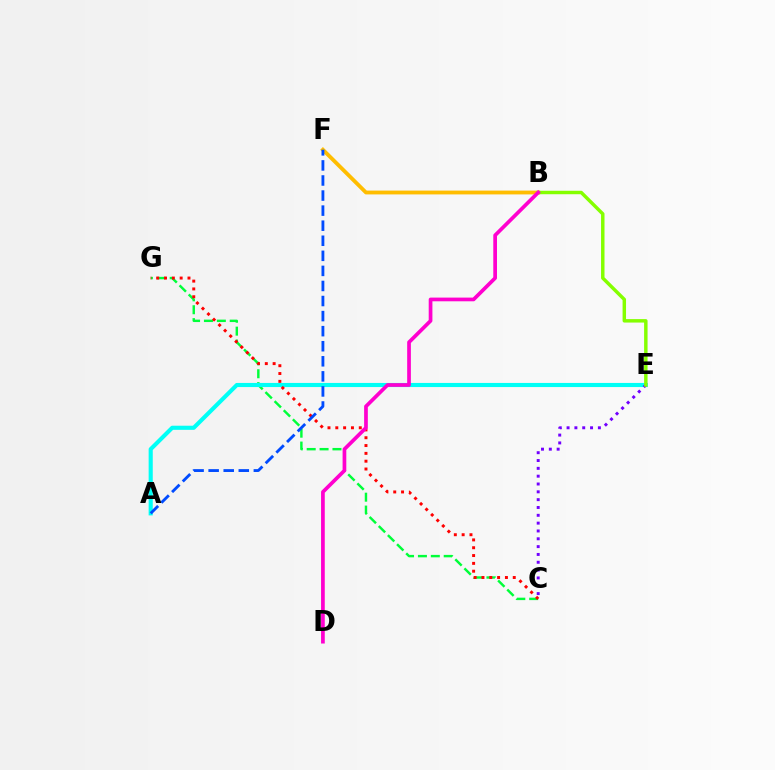{('C', 'G'): [{'color': '#00ff39', 'line_style': 'dashed', 'thickness': 1.75}, {'color': '#ff0000', 'line_style': 'dotted', 'thickness': 2.13}], ('A', 'E'): [{'color': '#00fff6', 'line_style': 'solid', 'thickness': 2.97}], ('B', 'F'): [{'color': '#ffbd00', 'line_style': 'solid', 'thickness': 2.75}], ('C', 'E'): [{'color': '#7200ff', 'line_style': 'dotted', 'thickness': 2.13}], ('B', 'E'): [{'color': '#84ff00', 'line_style': 'solid', 'thickness': 2.49}], ('A', 'F'): [{'color': '#004bff', 'line_style': 'dashed', 'thickness': 2.05}], ('B', 'D'): [{'color': '#ff00cf', 'line_style': 'solid', 'thickness': 2.67}]}